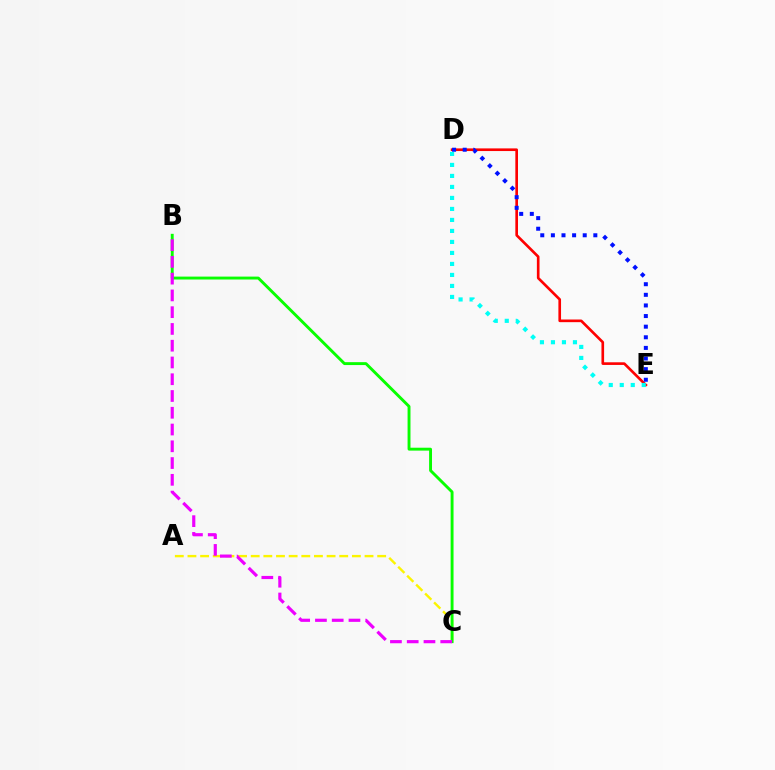{('A', 'C'): [{'color': '#fcf500', 'line_style': 'dashed', 'thickness': 1.72}], ('D', 'E'): [{'color': '#ff0000', 'line_style': 'solid', 'thickness': 1.91}, {'color': '#00fff6', 'line_style': 'dotted', 'thickness': 2.99}, {'color': '#0010ff', 'line_style': 'dotted', 'thickness': 2.88}], ('B', 'C'): [{'color': '#08ff00', 'line_style': 'solid', 'thickness': 2.09}, {'color': '#ee00ff', 'line_style': 'dashed', 'thickness': 2.28}]}